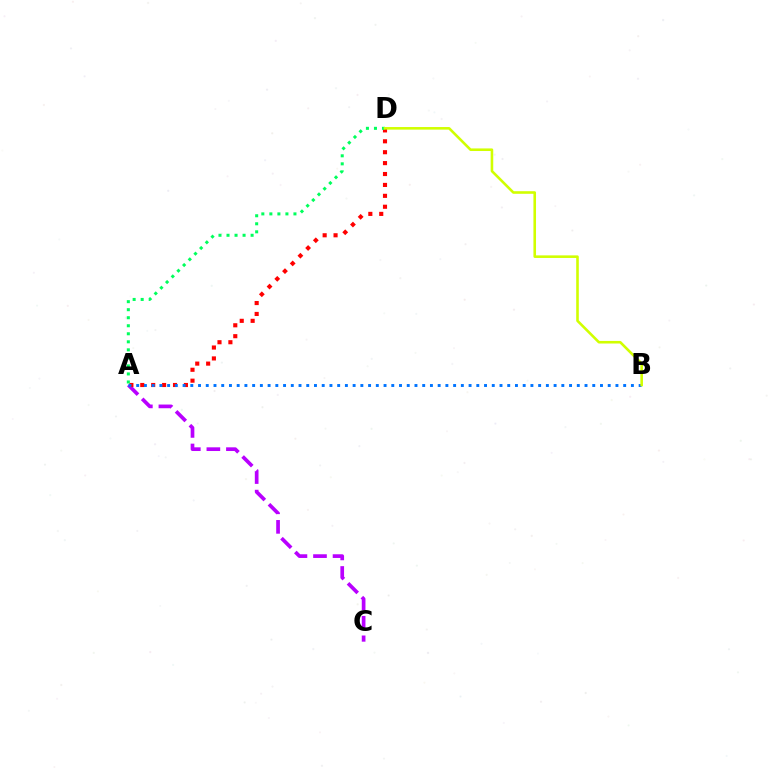{('A', 'C'): [{'color': '#b900ff', 'line_style': 'dashed', 'thickness': 2.66}], ('A', 'D'): [{'color': '#ff0000', 'line_style': 'dotted', 'thickness': 2.96}, {'color': '#00ff5c', 'line_style': 'dotted', 'thickness': 2.18}], ('A', 'B'): [{'color': '#0074ff', 'line_style': 'dotted', 'thickness': 2.1}], ('B', 'D'): [{'color': '#d1ff00', 'line_style': 'solid', 'thickness': 1.87}]}